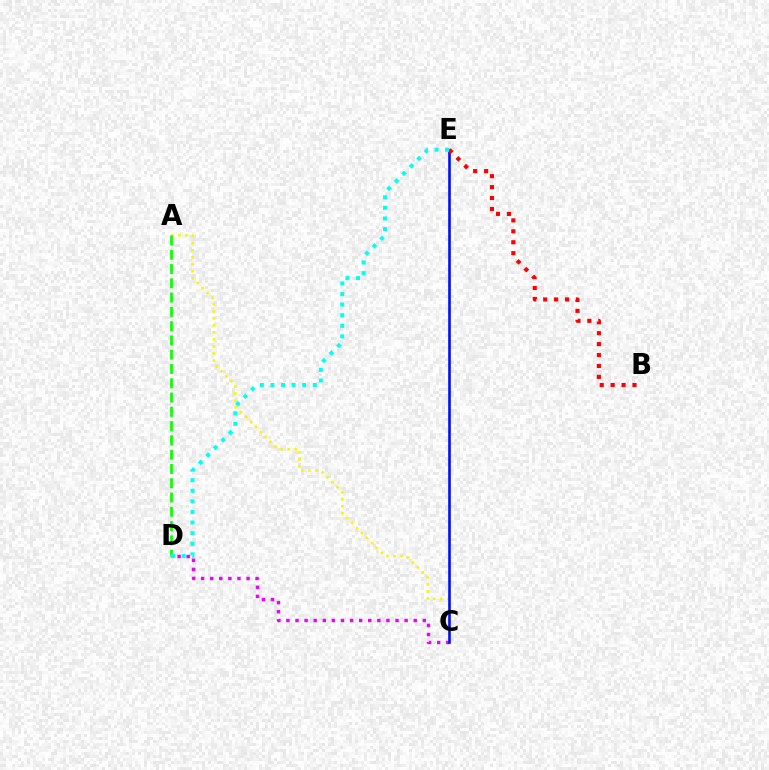{('C', 'D'): [{'color': '#ee00ff', 'line_style': 'dotted', 'thickness': 2.47}], ('A', 'C'): [{'color': '#fcf500', 'line_style': 'dotted', 'thickness': 1.9}], ('A', 'D'): [{'color': '#08ff00', 'line_style': 'dashed', 'thickness': 1.94}], ('C', 'E'): [{'color': '#0010ff', 'line_style': 'solid', 'thickness': 1.89}], ('B', 'E'): [{'color': '#ff0000', 'line_style': 'dotted', 'thickness': 2.97}], ('D', 'E'): [{'color': '#00fff6', 'line_style': 'dotted', 'thickness': 2.88}]}